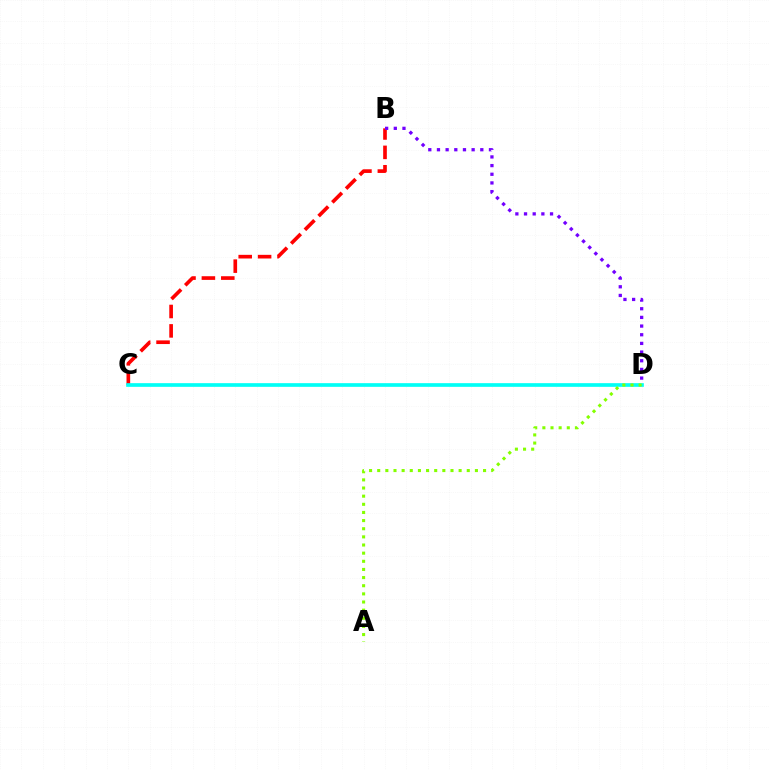{('B', 'C'): [{'color': '#ff0000', 'line_style': 'dashed', 'thickness': 2.64}], ('C', 'D'): [{'color': '#00fff6', 'line_style': 'solid', 'thickness': 2.64}], ('A', 'D'): [{'color': '#84ff00', 'line_style': 'dotted', 'thickness': 2.21}], ('B', 'D'): [{'color': '#7200ff', 'line_style': 'dotted', 'thickness': 2.36}]}